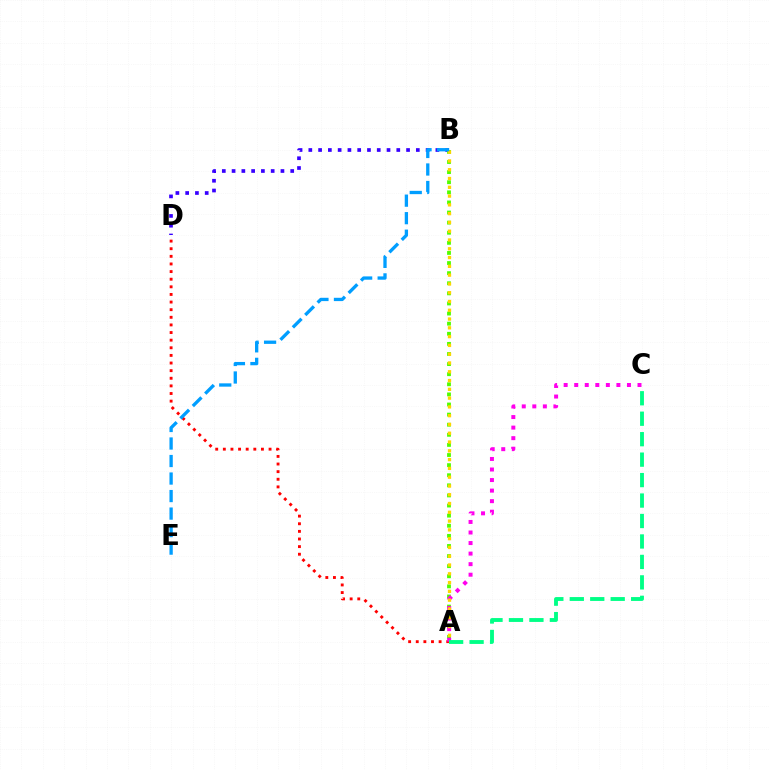{('A', 'D'): [{'color': '#ff0000', 'line_style': 'dotted', 'thickness': 2.07}], ('B', 'D'): [{'color': '#3700ff', 'line_style': 'dotted', 'thickness': 2.66}], ('A', 'B'): [{'color': '#4fff00', 'line_style': 'dotted', 'thickness': 2.75}, {'color': '#ffd500', 'line_style': 'dotted', 'thickness': 2.39}], ('A', 'C'): [{'color': '#ff00ed', 'line_style': 'dotted', 'thickness': 2.87}, {'color': '#00ff86', 'line_style': 'dashed', 'thickness': 2.78}], ('B', 'E'): [{'color': '#009eff', 'line_style': 'dashed', 'thickness': 2.38}]}